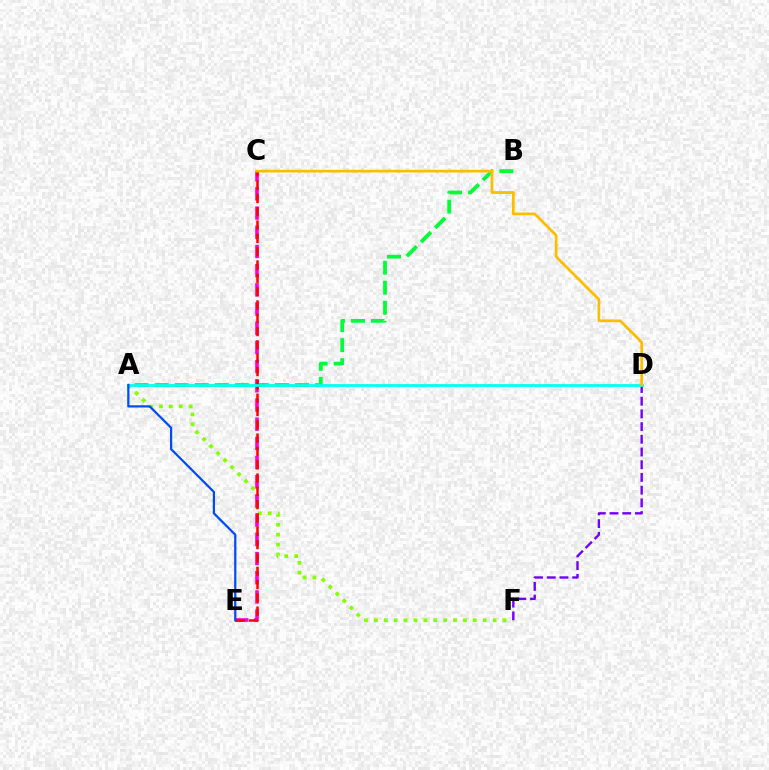{('A', 'F'): [{'color': '#84ff00', 'line_style': 'dotted', 'thickness': 2.69}], ('A', 'B'): [{'color': '#00ff39', 'line_style': 'dashed', 'thickness': 2.72}], ('D', 'F'): [{'color': '#7200ff', 'line_style': 'dashed', 'thickness': 1.73}], ('C', 'E'): [{'color': '#ff00cf', 'line_style': 'dashed', 'thickness': 2.61}, {'color': '#ff0000', 'line_style': 'dashed', 'thickness': 1.81}], ('A', 'D'): [{'color': '#00fff6', 'line_style': 'solid', 'thickness': 1.99}], ('A', 'E'): [{'color': '#004bff', 'line_style': 'solid', 'thickness': 1.61}], ('C', 'D'): [{'color': '#ffbd00', 'line_style': 'solid', 'thickness': 1.96}]}